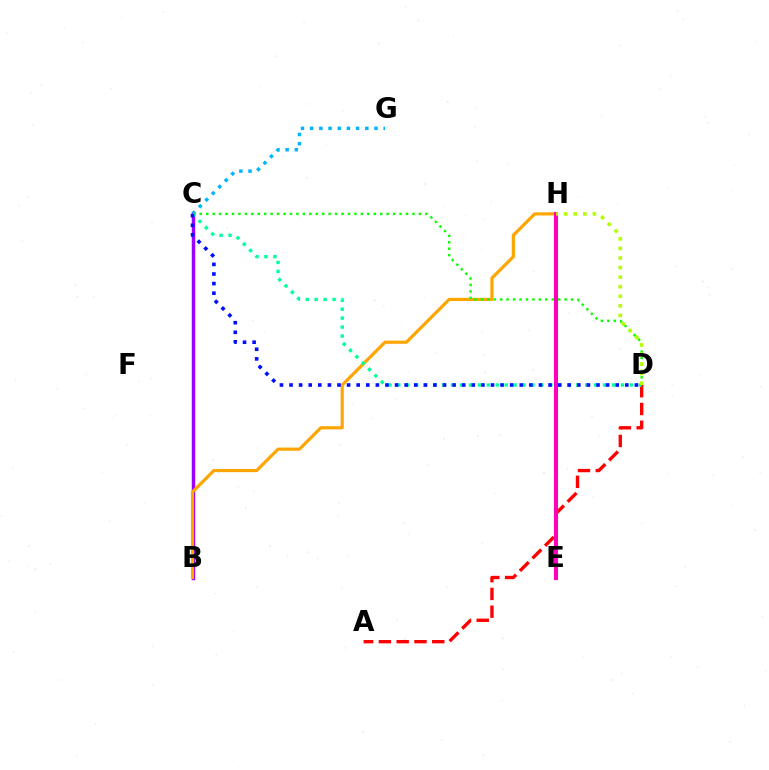{('C', 'G'): [{'color': '#00b5ff', 'line_style': 'dotted', 'thickness': 2.5}], ('A', 'D'): [{'color': '#ff0000', 'line_style': 'dashed', 'thickness': 2.42}], ('B', 'C'): [{'color': '#9b00ff', 'line_style': 'solid', 'thickness': 2.49}], ('B', 'H'): [{'color': '#ffa500', 'line_style': 'solid', 'thickness': 2.28}], ('C', 'D'): [{'color': '#08ff00', 'line_style': 'dotted', 'thickness': 1.75}, {'color': '#00ff9d', 'line_style': 'dotted', 'thickness': 2.43}, {'color': '#0010ff', 'line_style': 'dotted', 'thickness': 2.61}], ('E', 'H'): [{'color': '#ff00bd', 'line_style': 'solid', 'thickness': 2.93}], ('D', 'H'): [{'color': '#b3ff00', 'line_style': 'dotted', 'thickness': 2.6}]}